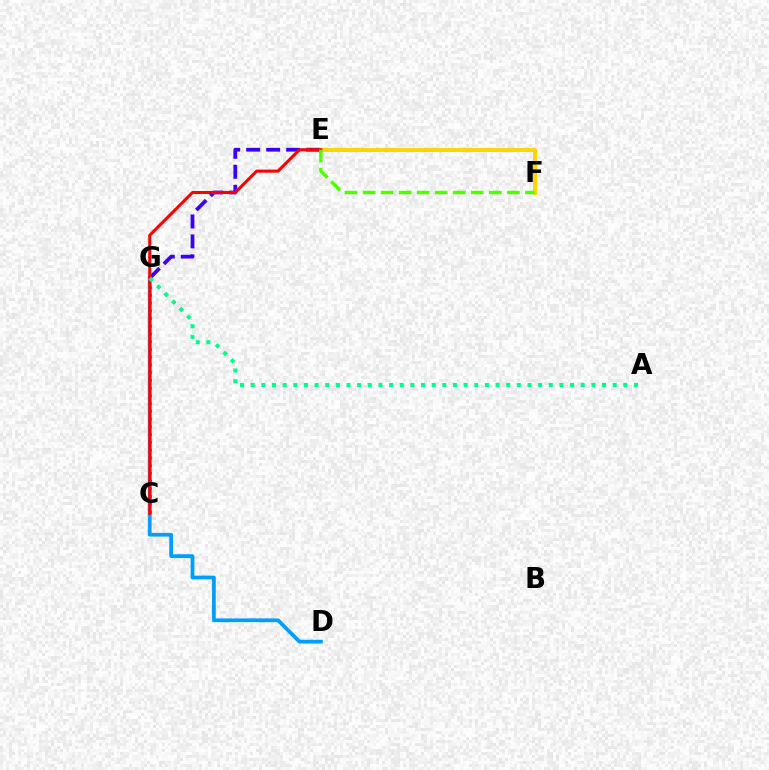{('D', 'G'): [{'color': '#009eff', 'line_style': 'solid', 'thickness': 2.7}], ('C', 'G'): [{'color': '#ff00ed', 'line_style': 'dotted', 'thickness': 2.1}], ('E', 'G'): [{'color': '#3700ff', 'line_style': 'dashed', 'thickness': 2.71}], ('E', 'F'): [{'color': '#ffd500', 'line_style': 'solid', 'thickness': 2.88}, {'color': '#4fff00', 'line_style': 'dashed', 'thickness': 2.45}], ('C', 'E'): [{'color': '#ff0000', 'line_style': 'solid', 'thickness': 2.19}], ('A', 'G'): [{'color': '#00ff86', 'line_style': 'dotted', 'thickness': 2.89}]}